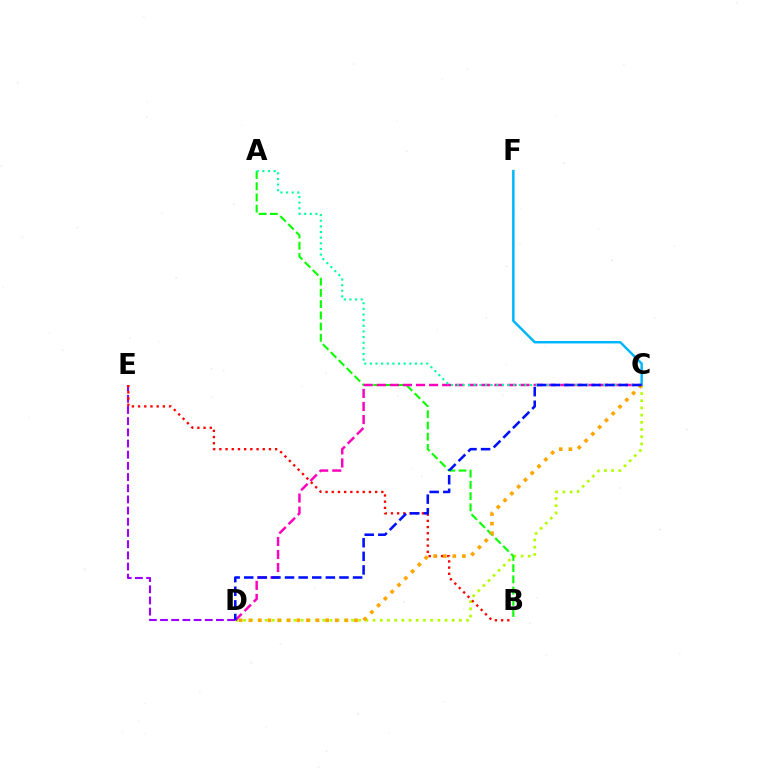{('C', 'D'): [{'color': '#b3ff00', 'line_style': 'dotted', 'thickness': 1.95}, {'color': '#ff00bd', 'line_style': 'dashed', 'thickness': 1.77}, {'color': '#ffa500', 'line_style': 'dotted', 'thickness': 2.61}, {'color': '#0010ff', 'line_style': 'dashed', 'thickness': 1.85}], ('A', 'B'): [{'color': '#08ff00', 'line_style': 'dashed', 'thickness': 1.52}], ('D', 'E'): [{'color': '#9b00ff', 'line_style': 'dashed', 'thickness': 1.52}], ('B', 'E'): [{'color': '#ff0000', 'line_style': 'dotted', 'thickness': 1.68}], ('C', 'F'): [{'color': '#00b5ff', 'line_style': 'solid', 'thickness': 1.77}], ('A', 'C'): [{'color': '#00ff9d', 'line_style': 'dotted', 'thickness': 1.53}]}